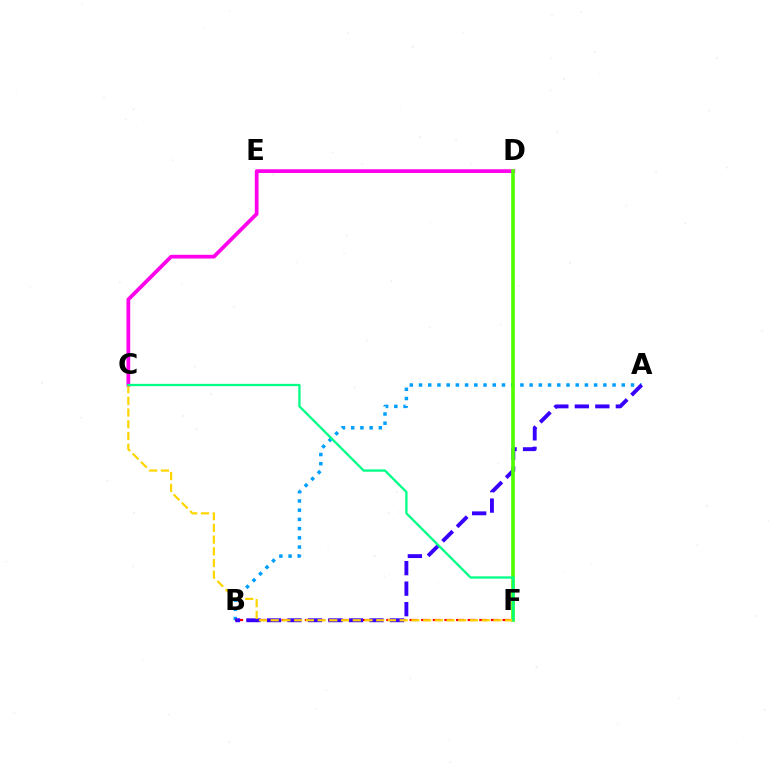{('A', 'B'): [{'color': '#009eff', 'line_style': 'dotted', 'thickness': 2.5}, {'color': '#3700ff', 'line_style': 'dashed', 'thickness': 2.79}], ('B', 'F'): [{'color': '#ff0000', 'line_style': 'dashed', 'thickness': 1.58}], ('C', 'D'): [{'color': '#ff00ed', 'line_style': 'solid', 'thickness': 2.69}], ('D', 'F'): [{'color': '#4fff00', 'line_style': 'solid', 'thickness': 2.63}], ('C', 'F'): [{'color': '#ffd500', 'line_style': 'dashed', 'thickness': 1.59}, {'color': '#00ff86', 'line_style': 'solid', 'thickness': 1.65}]}